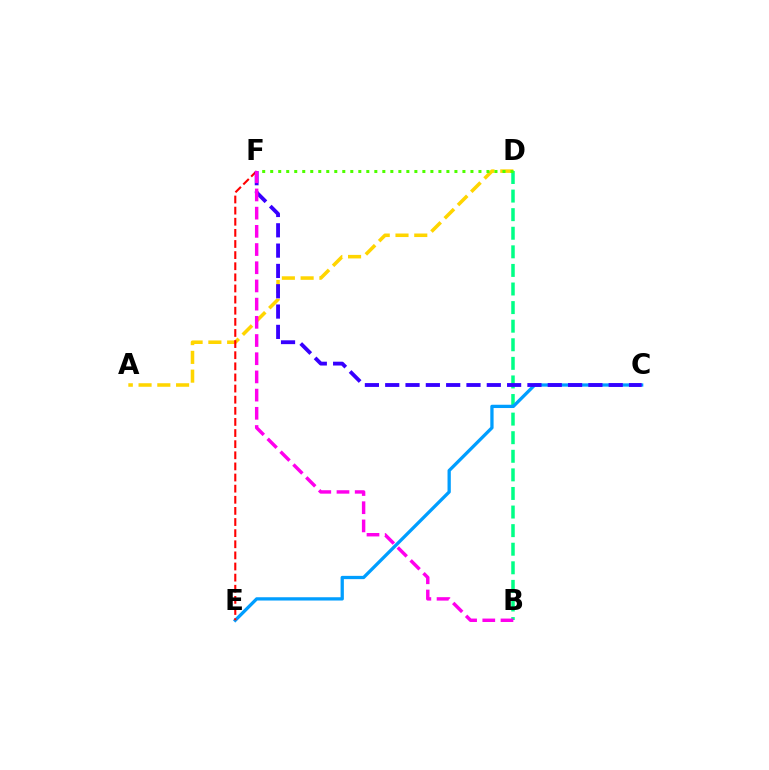{('A', 'D'): [{'color': '#ffd500', 'line_style': 'dashed', 'thickness': 2.55}], ('B', 'D'): [{'color': '#00ff86', 'line_style': 'dashed', 'thickness': 2.52}], ('C', 'E'): [{'color': '#009eff', 'line_style': 'solid', 'thickness': 2.36}], ('E', 'F'): [{'color': '#ff0000', 'line_style': 'dashed', 'thickness': 1.51}], ('C', 'F'): [{'color': '#3700ff', 'line_style': 'dashed', 'thickness': 2.76}], ('D', 'F'): [{'color': '#4fff00', 'line_style': 'dotted', 'thickness': 2.18}], ('B', 'F'): [{'color': '#ff00ed', 'line_style': 'dashed', 'thickness': 2.47}]}